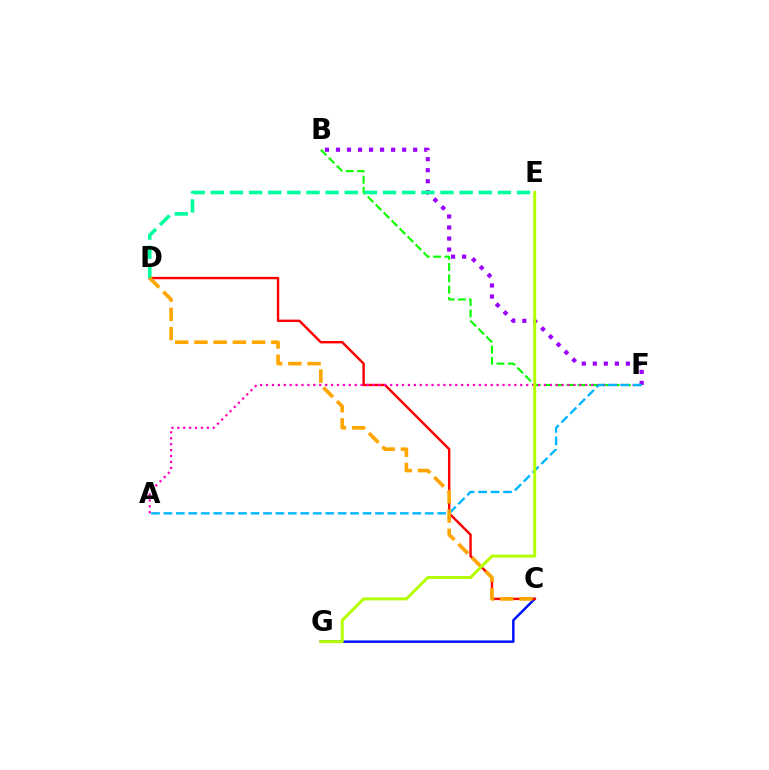{('C', 'G'): [{'color': '#0010ff', 'line_style': 'solid', 'thickness': 1.78}], ('B', 'F'): [{'color': '#9b00ff', 'line_style': 'dotted', 'thickness': 3.0}, {'color': '#08ff00', 'line_style': 'dashed', 'thickness': 1.53}], ('C', 'D'): [{'color': '#ff0000', 'line_style': 'solid', 'thickness': 1.73}, {'color': '#ffa500', 'line_style': 'dashed', 'thickness': 2.61}], ('A', 'F'): [{'color': '#ff00bd', 'line_style': 'dotted', 'thickness': 1.61}, {'color': '#00b5ff', 'line_style': 'dashed', 'thickness': 1.69}], ('D', 'E'): [{'color': '#00ff9d', 'line_style': 'dashed', 'thickness': 2.6}], ('E', 'G'): [{'color': '#b3ff00', 'line_style': 'solid', 'thickness': 2.16}]}